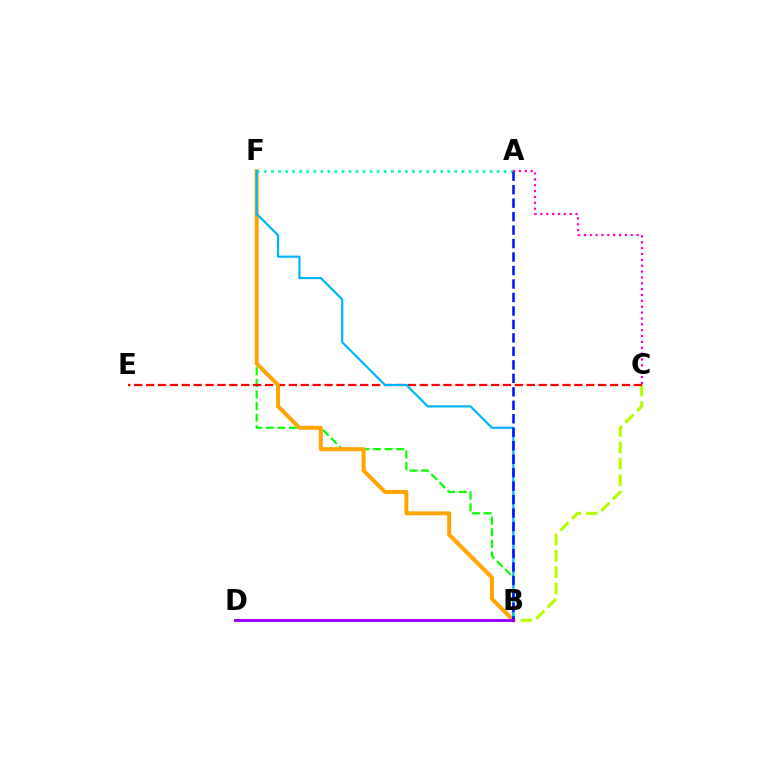{('B', 'F'): [{'color': '#08ff00', 'line_style': 'dashed', 'thickness': 1.58}, {'color': '#ffa500', 'line_style': 'solid', 'thickness': 2.86}, {'color': '#00b5ff', 'line_style': 'solid', 'thickness': 1.58}], ('B', 'C'): [{'color': '#b3ff00', 'line_style': 'dashed', 'thickness': 2.23}], ('C', 'E'): [{'color': '#ff0000', 'line_style': 'dashed', 'thickness': 1.62}], ('A', 'F'): [{'color': '#00ff9d', 'line_style': 'dotted', 'thickness': 1.92}], ('A', 'B'): [{'color': '#0010ff', 'line_style': 'dashed', 'thickness': 1.83}], ('A', 'C'): [{'color': '#ff00bd', 'line_style': 'dotted', 'thickness': 1.59}], ('B', 'D'): [{'color': '#9b00ff', 'line_style': 'solid', 'thickness': 2.11}]}